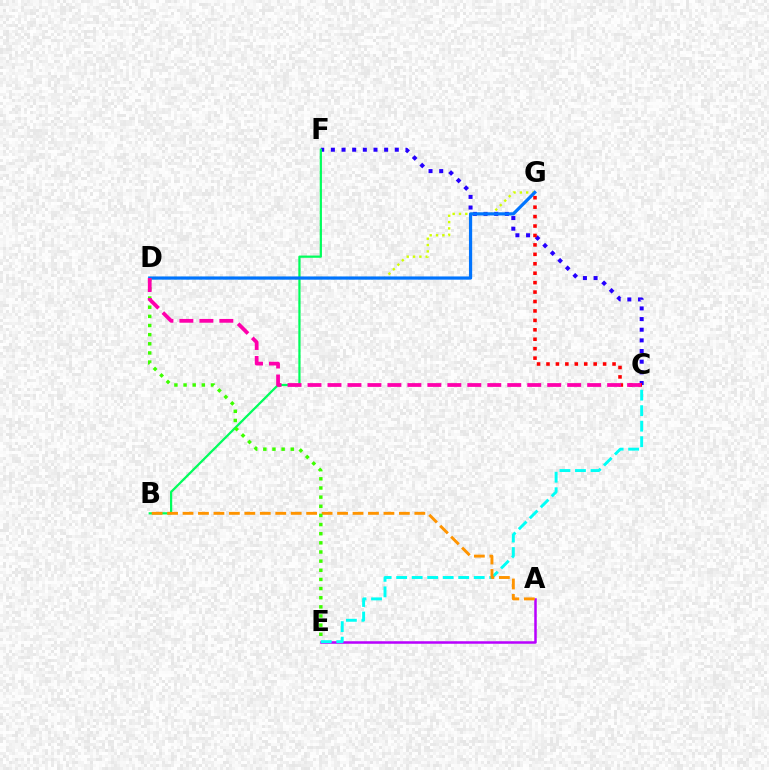{('C', 'F'): [{'color': '#2500ff', 'line_style': 'dotted', 'thickness': 2.89}], ('D', 'G'): [{'color': '#d1ff00', 'line_style': 'dotted', 'thickness': 1.72}, {'color': '#0074ff', 'line_style': 'solid', 'thickness': 2.31}], ('A', 'E'): [{'color': '#b900ff', 'line_style': 'solid', 'thickness': 1.8}], ('C', 'E'): [{'color': '#00fff6', 'line_style': 'dashed', 'thickness': 2.11}], ('B', 'F'): [{'color': '#00ff5c', 'line_style': 'solid', 'thickness': 1.6}], ('A', 'B'): [{'color': '#ff9400', 'line_style': 'dashed', 'thickness': 2.1}], ('D', 'E'): [{'color': '#3dff00', 'line_style': 'dotted', 'thickness': 2.48}], ('C', 'G'): [{'color': '#ff0000', 'line_style': 'dotted', 'thickness': 2.56}], ('C', 'D'): [{'color': '#ff00ac', 'line_style': 'dashed', 'thickness': 2.71}]}